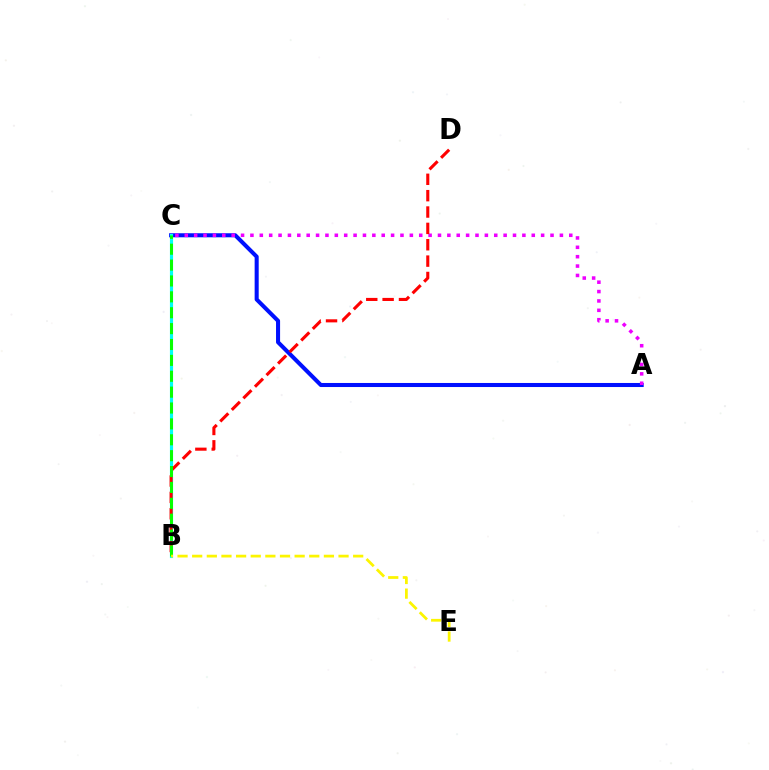{('A', 'C'): [{'color': '#0010ff', 'line_style': 'solid', 'thickness': 2.92}, {'color': '#ee00ff', 'line_style': 'dotted', 'thickness': 2.55}], ('B', 'C'): [{'color': '#00fff6', 'line_style': 'solid', 'thickness': 2.27}, {'color': '#08ff00', 'line_style': 'dashed', 'thickness': 2.16}], ('B', 'D'): [{'color': '#ff0000', 'line_style': 'dashed', 'thickness': 2.22}], ('B', 'E'): [{'color': '#fcf500', 'line_style': 'dashed', 'thickness': 1.99}]}